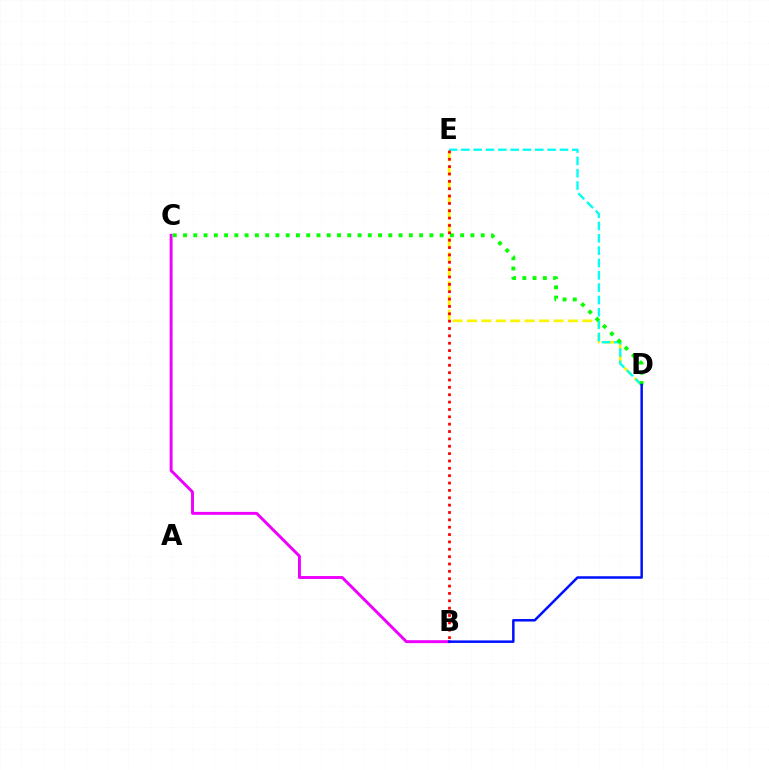{('B', 'C'): [{'color': '#ee00ff', 'line_style': 'solid', 'thickness': 2.11}], ('D', 'E'): [{'color': '#fcf500', 'line_style': 'dashed', 'thickness': 1.96}, {'color': '#00fff6', 'line_style': 'dashed', 'thickness': 1.68}], ('C', 'D'): [{'color': '#08ff00', 'line_style': 'dotted', 'thickness': 2.79}], ('B', 'E'): [{'color': '#ff0000', 'line_style': 'dotted', 'thickness': 2.0}], ('B', 'D'): [{'color': '#0010ff', 'line_style': 'solid', 'thickness': 1.8}]}